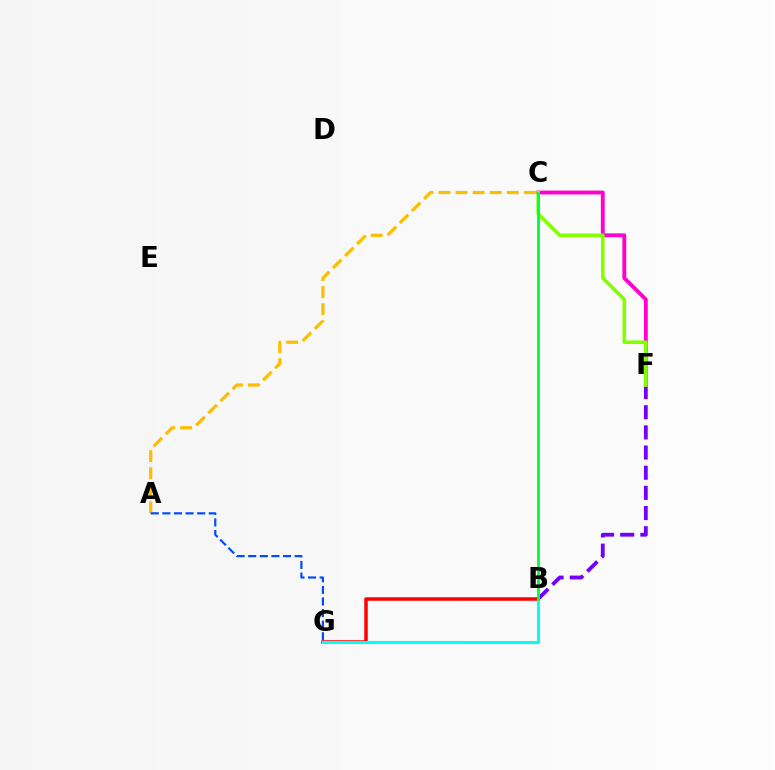{('B', 'F'): [{'color': '#7200ff', 'line_style': 'dashed', 'thickness': 2.74}], ('C', 'F'): [{'color': '#ff00cf', 'line_style': 'solid', 'thickness': 2.78}, {'color': '#84ff00', 'line_style': 'solid', 'thickness': 2.58}], ('A', 'C'): [{'color': '#ffbd00', 'line_style': 'dashed', 'thickness': 2.32}], ('B', 'G'): [{'color': '#ff0000', 'line_style': 'solid', 'thickness': 2.52}, {'color': '#00fff6', 'line_style': 'solid', 'thickness': 2.2}], ('B', 'C'): [{'color': '#00ff39', 'line_style': 'solid', 'thickness': 2.06}], ('A', 'G'): [{'color': '#004bff', 'line_style': 'dashed', 'thickness': 1.58}]}